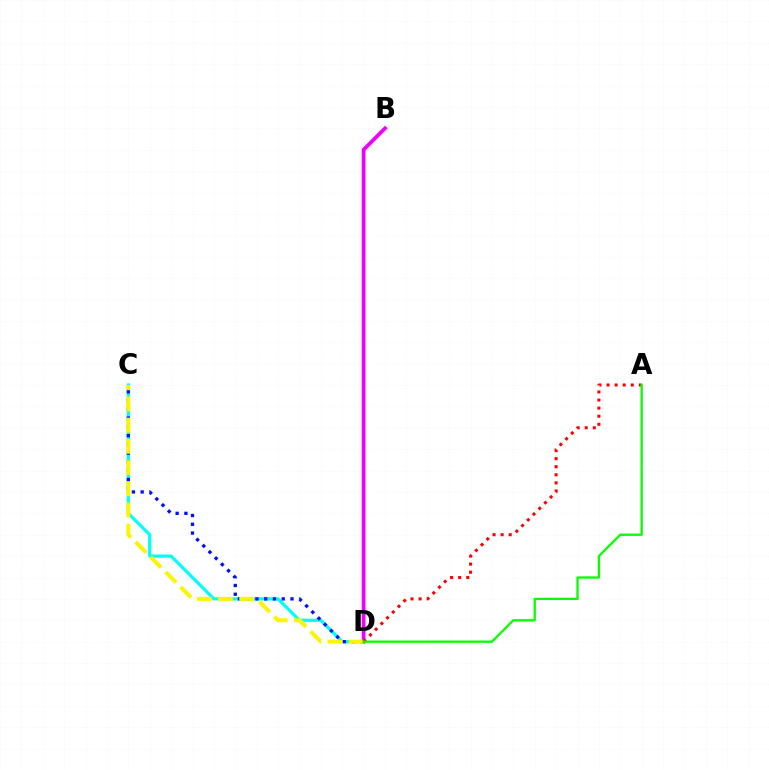{('C', 'D'): [{'color': '#00fff6', 'line_style': 'solid', 'thickness': 2.31}, {'color': '#0010ff', 'line_style': 'dotted', 'thickness': 2.38}, {'color': '#fcf500', 'line_style': 'dashed', 'thickness': 2.88}], ('B', 'D'): [{'color': '#ee00ff', 'line_style': 'solid', 'thickness': 2.72}], ('A', 'D'): [{'color': '#ff0000', 'line_style': 'dotted', 'thickness': 2.19}, {'color': '#08ff00', 'line_style': 'solid', 'thickness': 1.66}]}